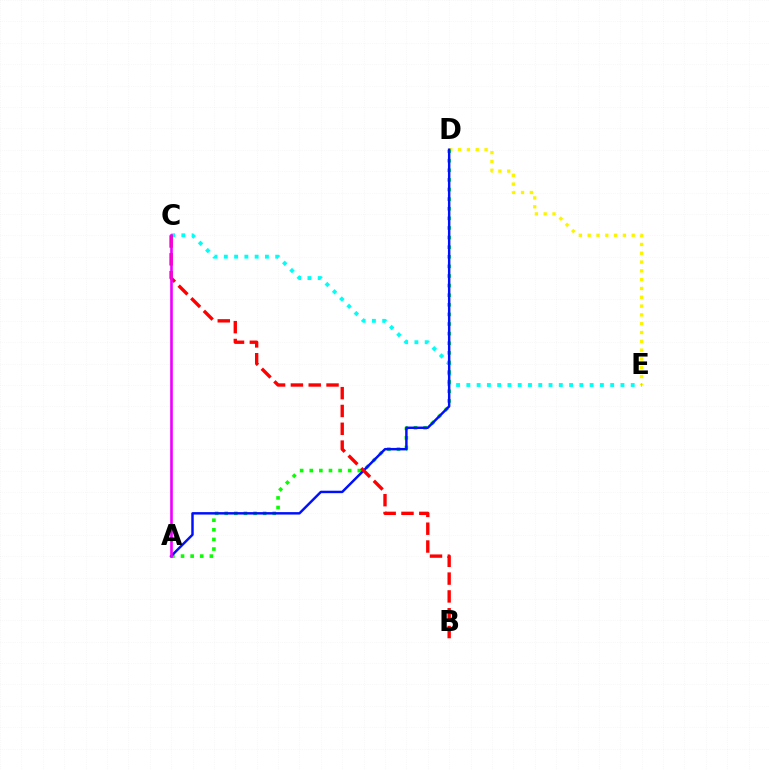{('D', 'E'): [{'color': '#fcf500', 'line_style': 'dotted', 'thickness': 2.39}], ('C', 'E'): [{'color': '#00fff6', 'line_style': 'dotted', 'thickness': 2.79}], ('A', 'D'): [{'color': '#08ff00', 'line_style': 'dotted', 'thickness': 2.61}, {'color': '#0010ff', 'line_style': 'solid', 'thickness': 1.77}], ('B', 'C'): [{'color': '#ff0000', 'line_style': 'dashed', 'thickness': 2.42}], ('A', 'C'): [{'color': '#ee00ff', 'line_style': 'solid', 'thickness': 1.89}]}